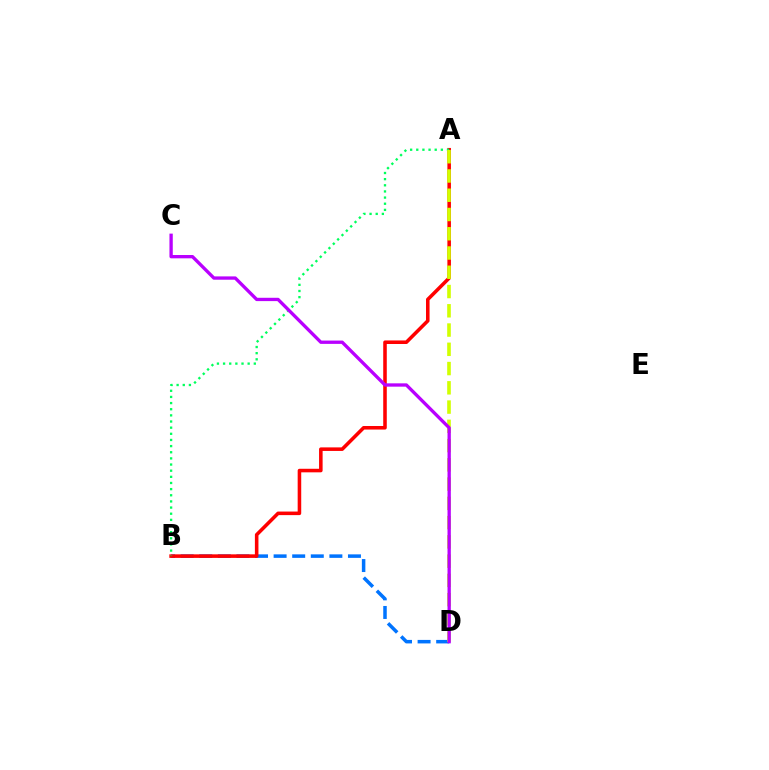{('B', 'D'): [{'color': '#0074ff', 'line_style': 'dashed', 'thickness': 2.53}], ('A', 'B'): [{'color': '#ff0000', 'line_style': 'solid', 'thickness': 2.56}, {'color': '#00ff5c', 'line_style': 'dotted', 'thickness': 1.67}], ('A', 'D'): [{'color': '#d1ff00', 'line_style': 'dashed', 'thickness': 2.62}], ('C', 'D'): [{'color': '#b900ff', 'line_style': 'solid', 'thickness': 2.39}]}